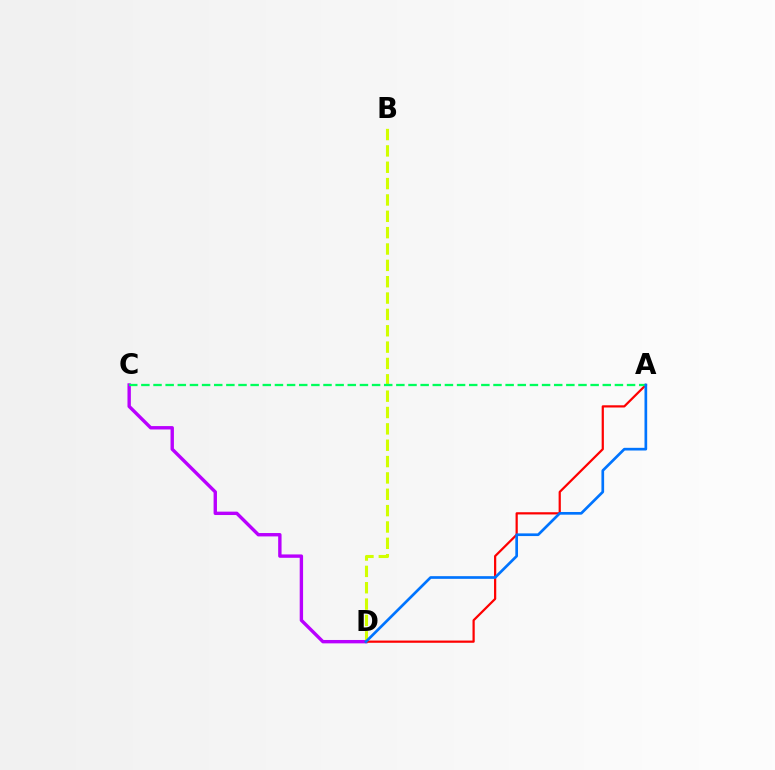{('C', 'D'): [{'color': '#b900ff', 'line_style': 'solid', 'thickness': 2.43}], ('B', 'D'): [{'color': '#d1ff00', 'line_style': 'dashed', 'thickness': 2.22}], ('A', 'D'): [{'color': '#ff0000', 'line_style': 'solid', 'thickness': 1.6}, {'color': '#0074ff', 'line_style': 'solid', 'thickness': 1.93}], ('A', 'C'): [{'color': '#00ff5c', 'line_style': 'dashed', 'thickness': 1.65}]}